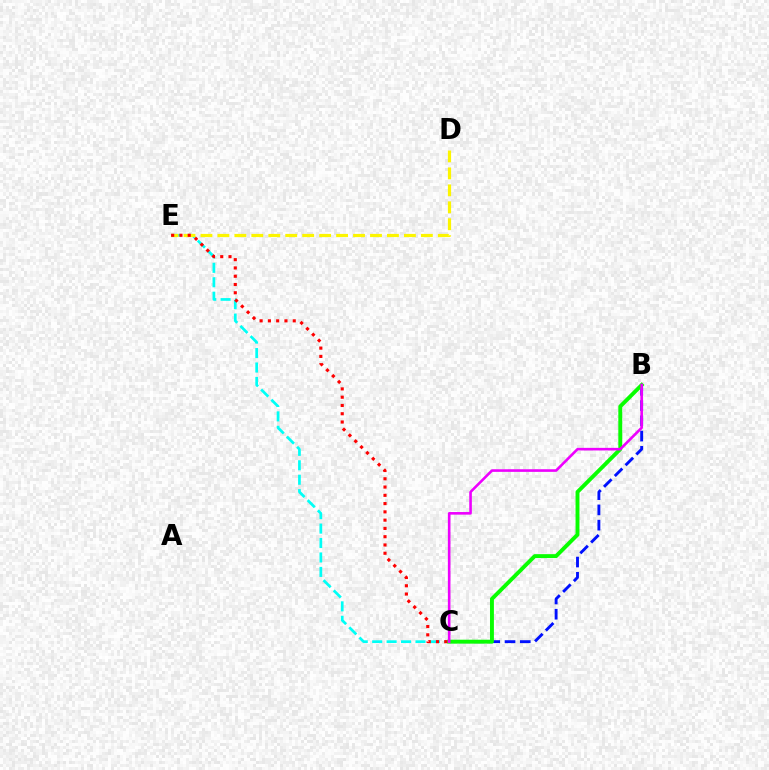{('C', 'E'): [{'color': '#00fff6', 'line_style': 'dashed', 'thickness': 1.96}, {'color': '#ff0000', 'line_style': 'dotted', 'thickness': 2.25}], ('B', 'C'): [{'color': '#0010ff', 'line_style': 'dashed', 'thickness': 2.07}, {'color': '#08ff00', 'line_style': 'solid', 'thickness': 2.81}, {'color': '#ee00ff', 'line_style': 'solid', 'thickness': 1.88}], ('D', 'E'): [{'color': '#fcf500', 'line_style': 'dashed', 'thickness': 2.3}]}